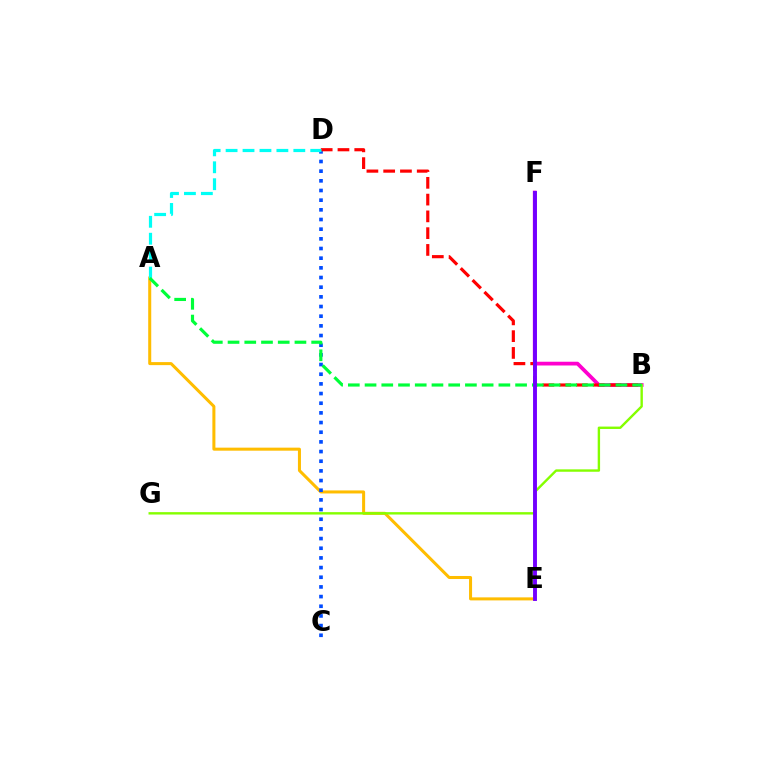{('A', 'E'): [{'color': '#ffbd00', 'line_style': 'solid', 'thickness': 2.18}], ('B', 'F'): [{'color': '#ff00cf', 'line_style': 'solid', 'thickness': 2.7}], ('C', 'D'): [{'color': '#004bff', 'line_style': 'dotted', 'thickness': 2.63}], ('B', 'D'): [{'color': '#ff0000', 'line_style': 'dashed', 'thickness': 2.28}], ('A', 'D'): [{'color': '#00fff6', 'line_style': 'dashed', 'thickness': 2.3}], ('B', 'G'): [{'color': '#84ff00', 'line_style': 'solid', 'thickness': 1.73}], ('A', 'B'): [{'color': '#00ff39', 'line_style': 'dashed', 'thickness': 2.27}], ('E', 'F'): [{'color': '#7200ff', 'line_style': 'solid', 'thickness': 2.81}]}